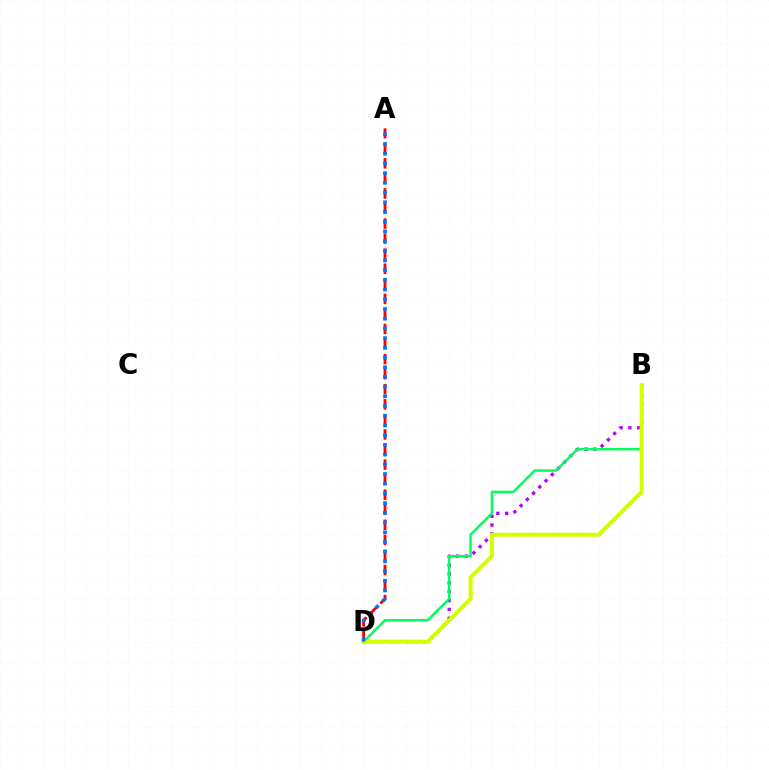{('A', 'D'): [{'color': '#ff0000', 'line_style': 'dashed', 'thickness': 2.05}, {'color': '#0074ff', 'line_style': 'dotted', 'thickness': 2.64}], ('B', 'D'): [{'color': '#b900ff', 'line_style': 'dotted', 'thickness': 2.39}, {'color': '#00ff5c', 'line_style': 'solid', 'thickness': 1.8}, {'color': '#d1ff00', 'line_style': 'solid', 'thickness': 2.9}]}